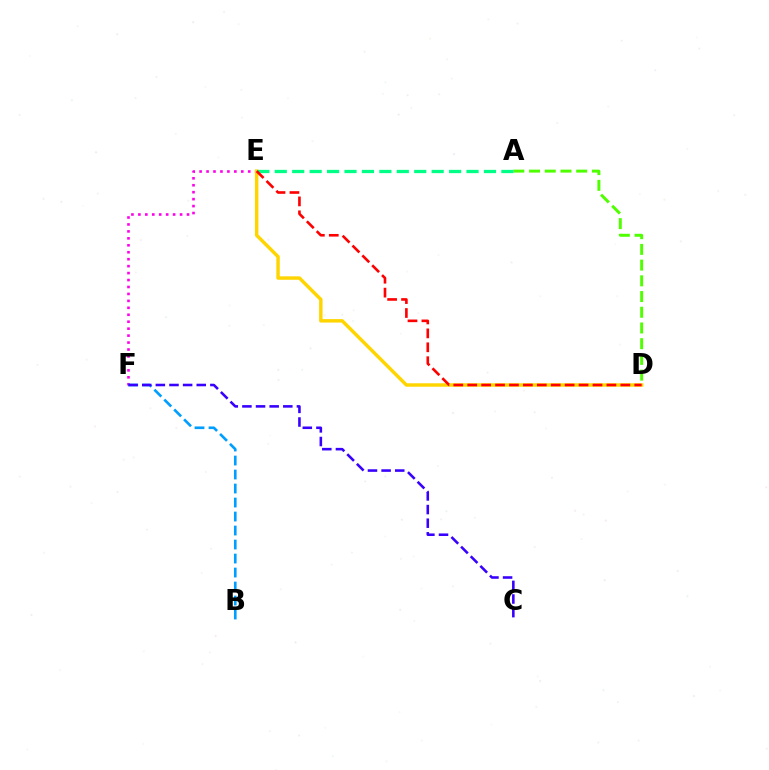{('E', 'F'): [{'color': '#ff00ed', 'line_style': 'dotted', 'thickness': 1.89}], ('D', 'E'): [{'color': '#ffd500', 'line_style': 'solid', 'thickness': 2.49}, {'color': '#ff0000', 'line_style': 'dashed', 'thickness': 1.89}], ('A', 'D'): [{'color': '#4fff00', 'line_style': 'dashed', 'thickness': 2.14}], ('A', 'E'): [{'color': '#00ff86', 'line_style': 'dashed', 'thickness': 2.37}], ('B', 'F'): [{'color': '#009eff', 'line_style': 'dashed', 'thickness': 1.9}], ('C', 'F'): [{'color': '#3700ff', 'line_style': 'dashed', 'thickness': 1.85}]}